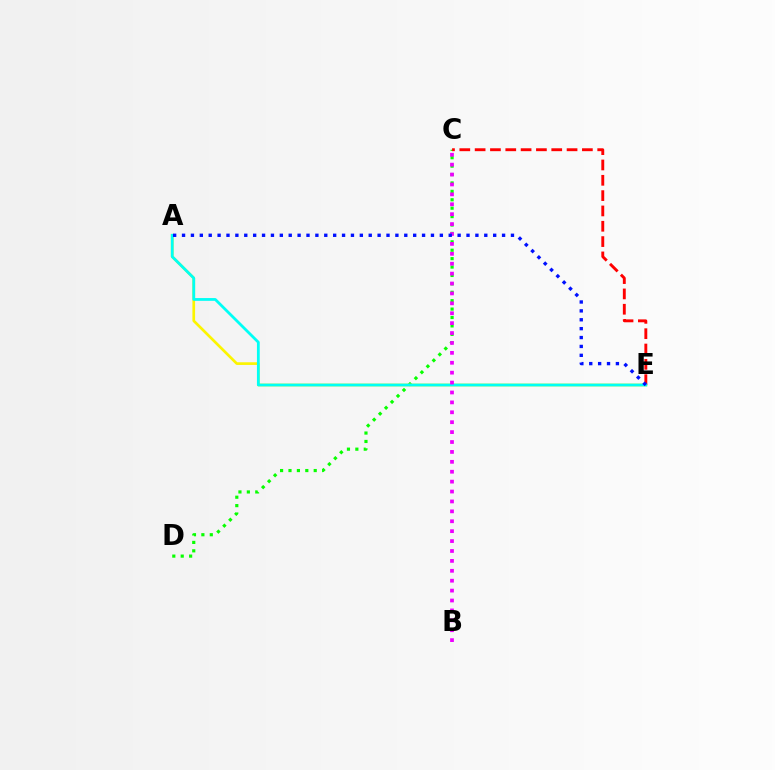{('C', 'D'): [{'color': '#08ff00', 'line_style': 'dotted', 'thickness': 2.28}], ('A', 'E'): [{'color': '#fcf500', 'line_style': 'solid', 'thickness': 1.93}, {'color': '#00fff6', 'line_style': 'solid', 'thickness': 2.0}, {'color': '#0010ff', 'line_style': 'dotted', 'thickness': 2.42}], ('C', 'E'): [{'color': '#ff0000', 'line_style': 'dashed', 'thickness': 2.08}], ('B', 'C'): [{'color': '#ee00ff', 'line_style': 'dotted', 'thickness': 2.69}]}